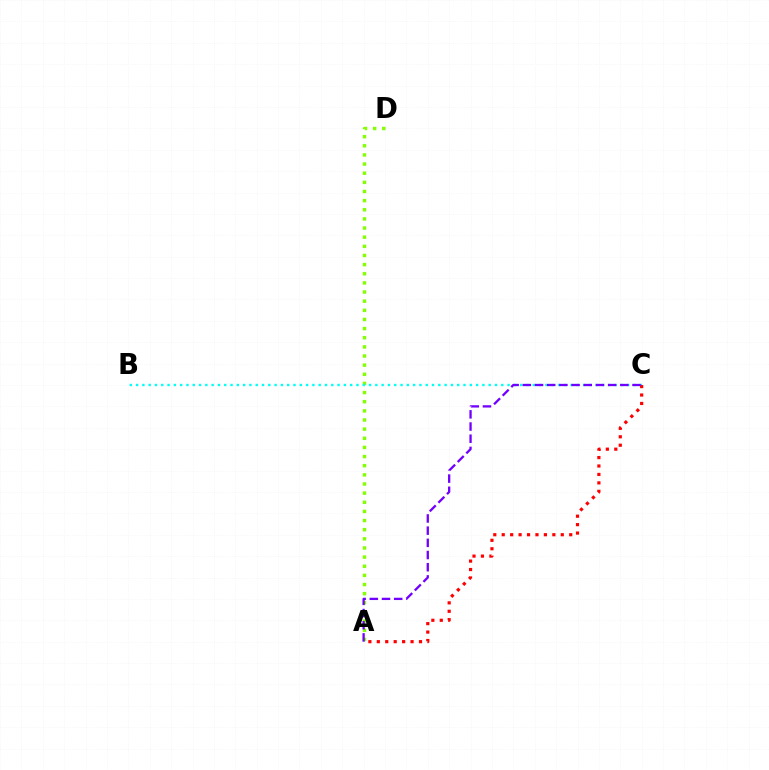{('A', 'D'): [{'color': '#84ff00', 'line_style': 'dotted', 'thickness': 2.48}], ('B', 'C'): [{'color': '#00fff6', 'line_style': 'dotted', 'thickness': 1.71}], ('A', 'C'): [{'color': '#ff0000', 'line_style': 'dotted', 'thickness': 2.29}, {'color': '#7200ff', 'line_style': 'dashed', 'thickness': 1.66}]}